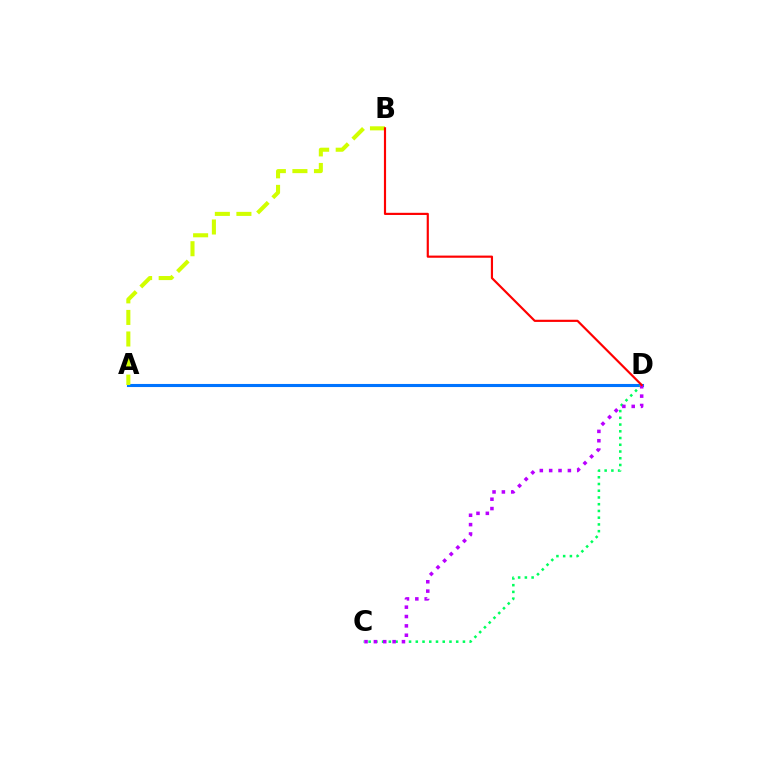{('A', 'D'): [{'color': '#0074ff', 'line_style': 'solid', 'thickness': 2.22}], ('C', 'D'): [{'color': '#00ff5c', 'line_style': 'dotted', 'thickness': 1.83}, {'color': '#b900ff', 'line_style': 'dotted', 'thickness': 2.54}], ('A', 'B'): [{'color': '#d1ff00', 'line_style': 'dashed', 'thickness': 2.93}], ('B', 'D'): [{'color': '#ff0000', 'line_style': 'solid', 'thickness': 1.56}]}